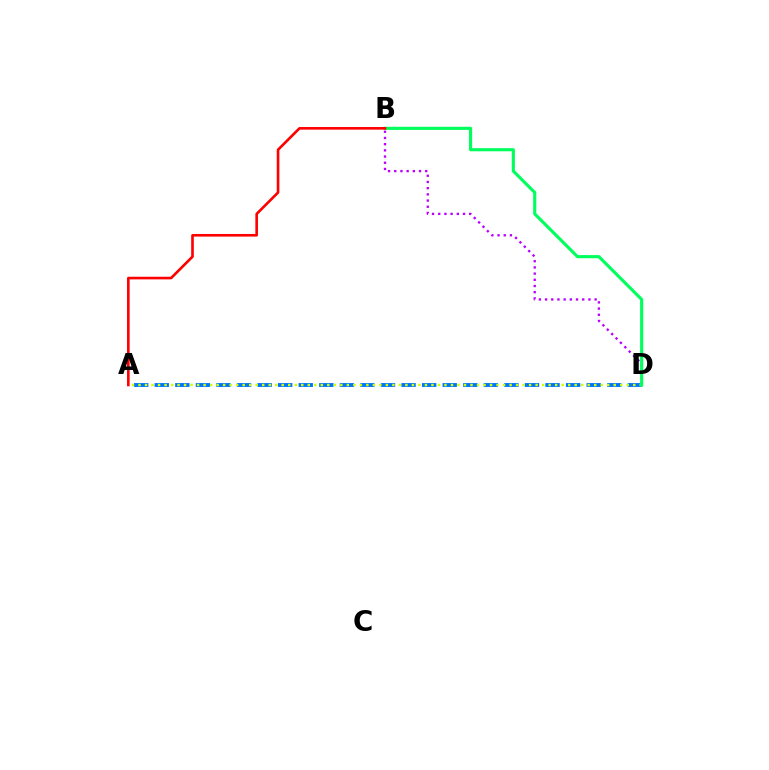{('A', 'D'): [{'color': '#0074ff', 'line_style': 'dashed', 'thickness': 2.79}, {'color': '#d1ff00', 'line_style': 'dotted', 'thickness': 1.77}], ('B', 'D'): [{'color': '#b900ff', 'line_style': 'dotted', 'thickness': 1.68}, {'color': '#00ff5c', 'line_style': 'solid', 'thickness': 2.25}], ('A', 'B'): [{'color': '#ff0000', 'line_style': 'solid', 'thickness': 1.89}]}